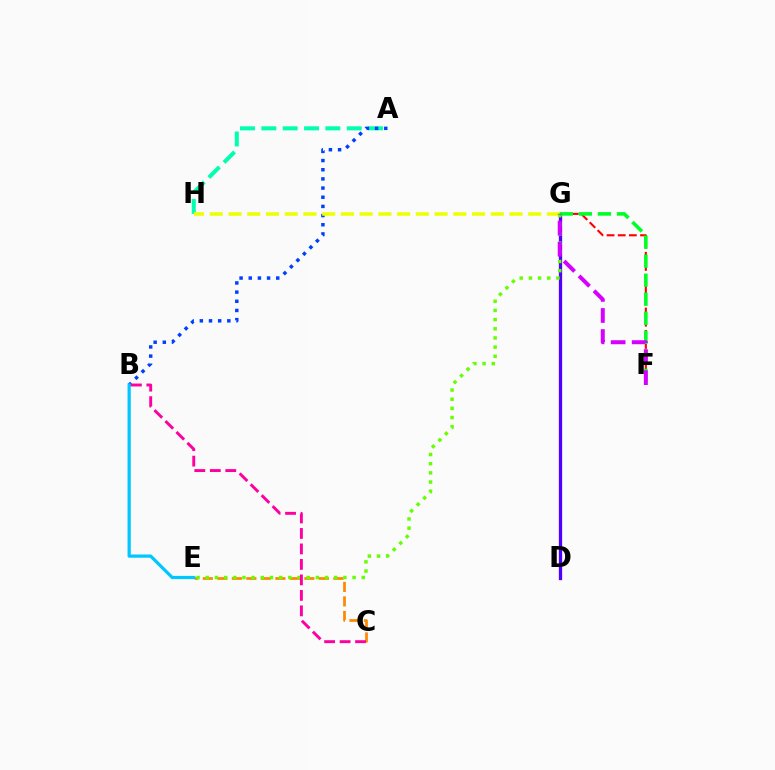{('F', 'G'): [{'color': '#ff0000', 'line_style': 'dashed', 'thickness': 1.52}, {'color': '#00ff27', 'line_style': 'dashed', 'thickness': 2.59}, {'color': '#d600ff', 'line_style': 'dashed', 'thickness': 2.86}], ('A', 'H'): [{'color': '#00ffaf', 'line_style': 'dashed', 'thickness': 2.9}], ('C', 'E'): [{'color': '#ff8800', 'line_style': 'dashed', 'thickness': 1.97}], ('A', 'B'): [{'color': '#003fff', 'line_style': 'dotted', 'thickness': 2.49}], ('B', 'E'): [{'color': '#00c7ff', 'line_style': 'solid', 'thickness': 2.32}], ('D', 'G'): [{'color': '#4f00ff', 'line_style': 'solid', 'thickness': 2.36}], ('G', 'H'): [{'color': '#eeff00', 'line_style': 'dashed', 'thickness': 2.54}], ('E', 'G'): [{'color': '#66ff00', 'line_style': 'dotted', 'thickness': 2.49}], ('B', 'C'): [{'color': '#ff00a0', 'line_style': 'dashed', 'thickness': 2.1}]}